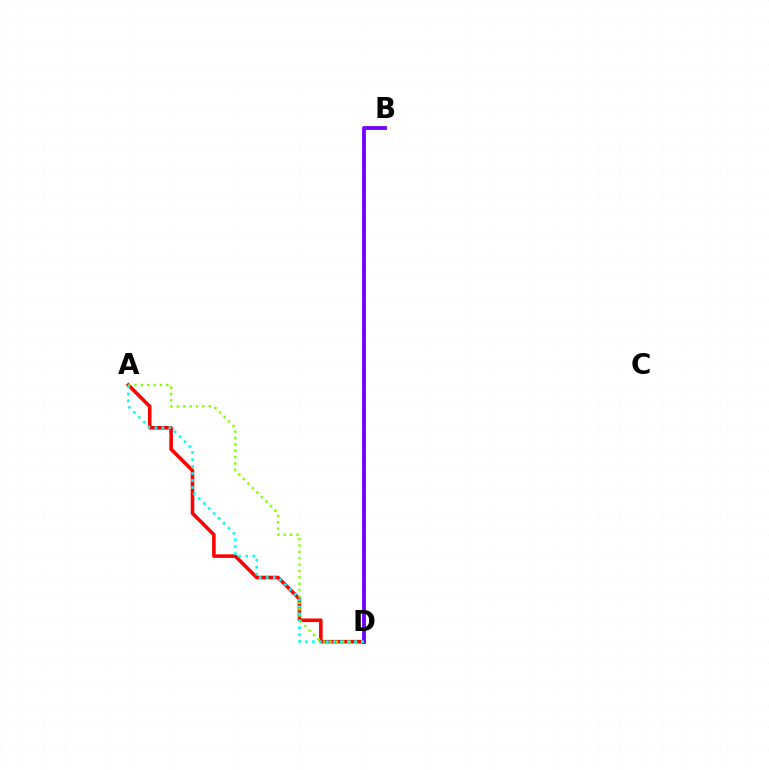{('A', 'D'): [{'color': '#ff0000', 'line_style': 'solid', 'thickness': 2.57}, {'color': '#84ff00', 'line_style': 'dotted', 'thickness': 1.73}, {'color': '#00fff6', 'line_style': 'dotted', 'thickness': 1.9}], ('B', 'D'): [{'color': '#7200ff', 'line_style': 'solid', 'thickness': 2.75}]}